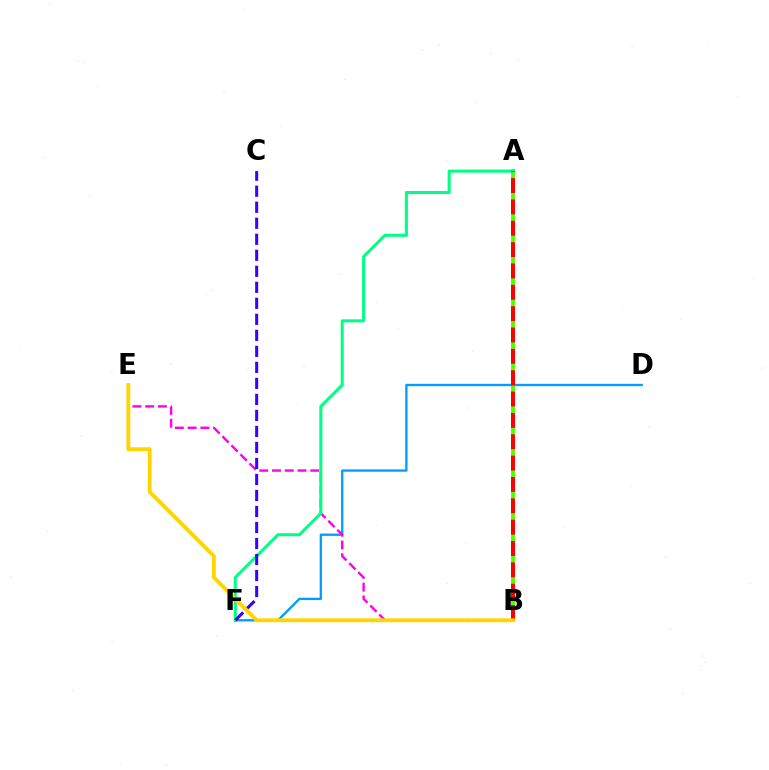{('A', 'B'): [{'color': '#4fff00', 'line_style': 'solid', 'thickness': 2.8}, {'color': '#ff0000', 'line_style': 'dashed', 'thickness': 2.9}], ('D', 'F'): [{'color': '#009eff', 'line_style': 'solid', 'thickness': 1.68}], ('B', 'E'): [{'color': '#ff00ed', 'line_style': 'dashed', 'thickness': 1.73}, {'color': '#ffd500', 'line_style': 'solid', 'thickness': 2.77}], ('A', 'F'): [{'color': '#00ff86', 'line_style': 'solid', 'thickness': 2.2}], ('C', 'F'): [{'color': '#3700ff', 'line_style': 'dashed', 'thickness': 2.18}]}